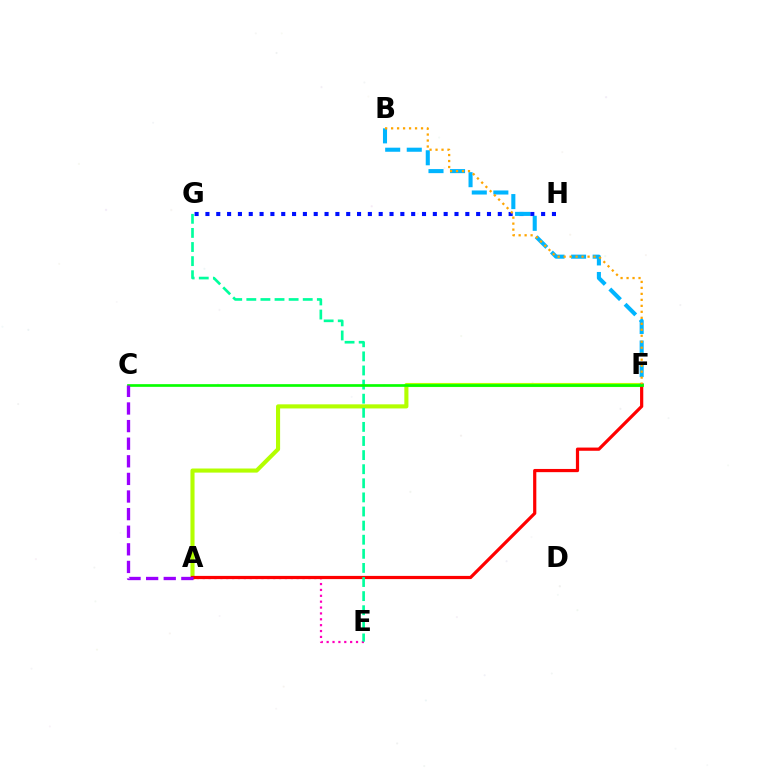{('A', 'F'): [{'color': '#b3ff00', 'line_style': 'solid', 'thickness': 2.95}, {'color': '#ff0000', 'line_style': 'solid', 'thickness': 2.31}], ('G', 'H'): [{'color': '#0010ff', 'line_style': 'dotted', 'thickness': 2.94}], ('A', 'E'): [{'color': '#ff00bd', 'line_style': 'dotted', 'thickness': 1.6}], ('B', 'F'): [{'color': '#00b5ff', 'line_style': 'dashed', 'thickness': 2.93}, {'color': '#ffa500', 'line_style': 'dotted', 'thickness': 1.63}], ('E', 'G'): [{'color': '#00ff9d', 'line_style': 'dashed', 'thickness': 1.92}], ('C', 'F'): [{'color': '#08ff00', 'line_style': 'solid', 'thickness': 1.93}], ('A', 'C'): [{'color': '#9b00ff', 'line_style': 'dashed', 'thickness': 2.39}]}